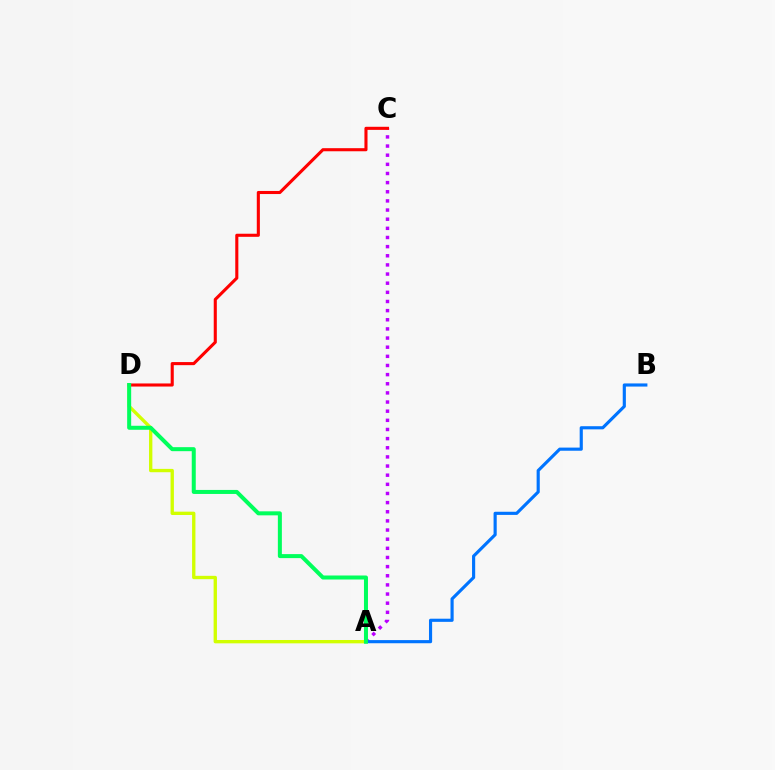{('A', 'C'): [{'color': '#b900ff', 'line_style': 'dotted', 'thickness': 2.48}], ('A', 'D'): [{'color': '#d1ff00', 'line_style': 'solid', 'thickness': 2.41}, {'color': '#00ff5c', 'line_style': 'solid', 'thickness': 2.89}], ('A', 'B'): [{'color': '#0074ff', 'line_style': 'solid', 'thickness': 2.26}], ('C', 'D'): [{'color': '#ff0000', 'line_style': 'solid', 'thickness': 2.22}]}